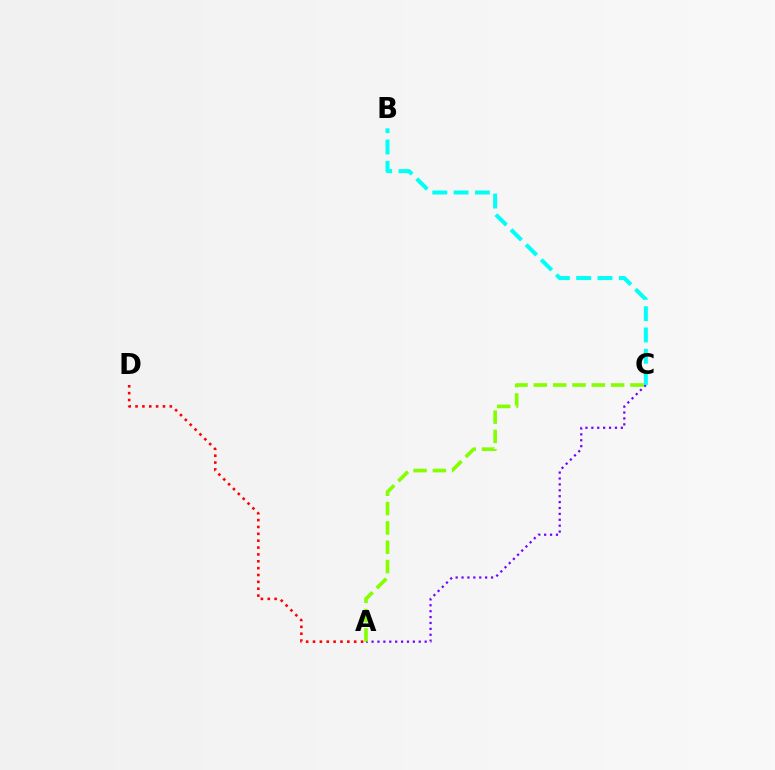{('A', 'C'): [{'color': '#7200ff', 'line_style': 'dotted', 'thickness': 1.6}, {'color': '#84ff00', 'line_style': 'dashed', 'thickness': 2.63}], ('B', 'C'): [{'color': '#00fff6', 'line_style': 'dashed', 'thickness': 2.89}], ('A', 'D'): [{'color': '#ff0000', 'line_style': 'dotted', 'thickness': 1.86}]}